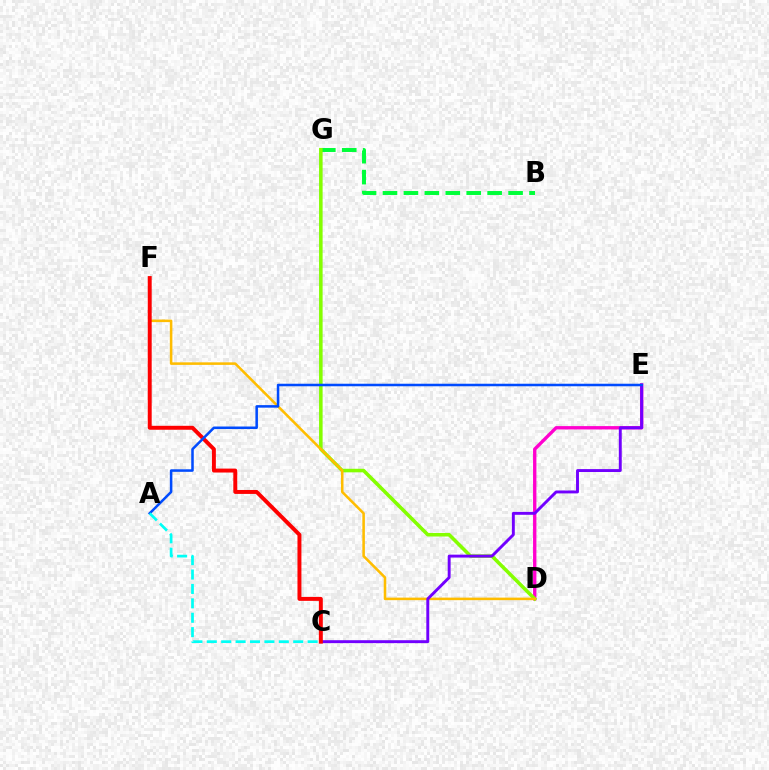{('D', 'E'): [{'color': '#ff00cf', 'line_style': 'solid', 'thickness': 2.41}], ('B', 'G'): [{'color': '#00ff39', 'line_style': 'dashed', 'thickness': 2.84}], ('D', 'G'): [{'color': '#84ff00', 'line_style': 'solid', 'thickness': 2.56}], ('D', 'F'): [{'color': '#ffbd00', 'line_style': 'solid', 'thickness': 1.84}], ('C', 'E'): [{'color': '#7200ff', 'line_style': 'solid', 'thickness': 2.1}], ('C', 'F'): [{'color': '#ff0000', 'line_style': 'solid', 'thickness': 2.84}], ('A', 'E'): [{'color': '#004bff', 'line_style': 'solid', 'thickness': 1.82}], ('A', 'C'): [{'color': '#00fff6', 'line_style': 'dashed', 'thickness': 1.96}]}